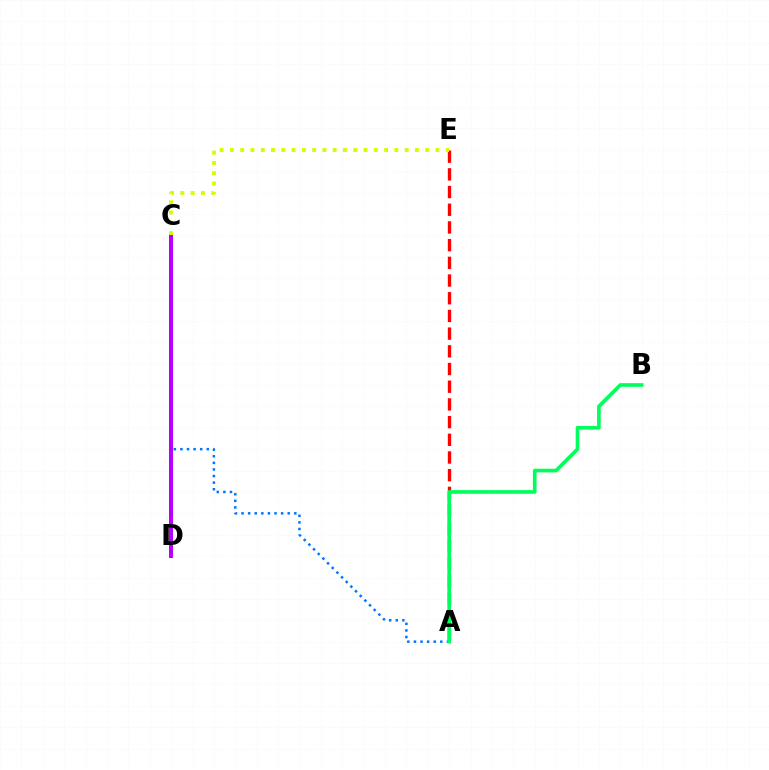{('A', 'C'): [{'color': '#0074ff', 'line_style': 'dotted', 'thickness': 1.79}], ('A', 'E'): [{'color': '#ff0000', 'line_style': 'dashed', 'thickness': 2.4}], ('C', 'D'): [{'color': '#b900ff', 'line_style': 'solid', 'thickness': 2.9}], ('C', 'E'): [{'color': '#d1ff00', 'line_style': 'dotted', 'thickness': 2.79}], ('A', 'B'): [{'color': '#00ff5c', 'line_style': 'solid', 'thickness': 2.63}]}